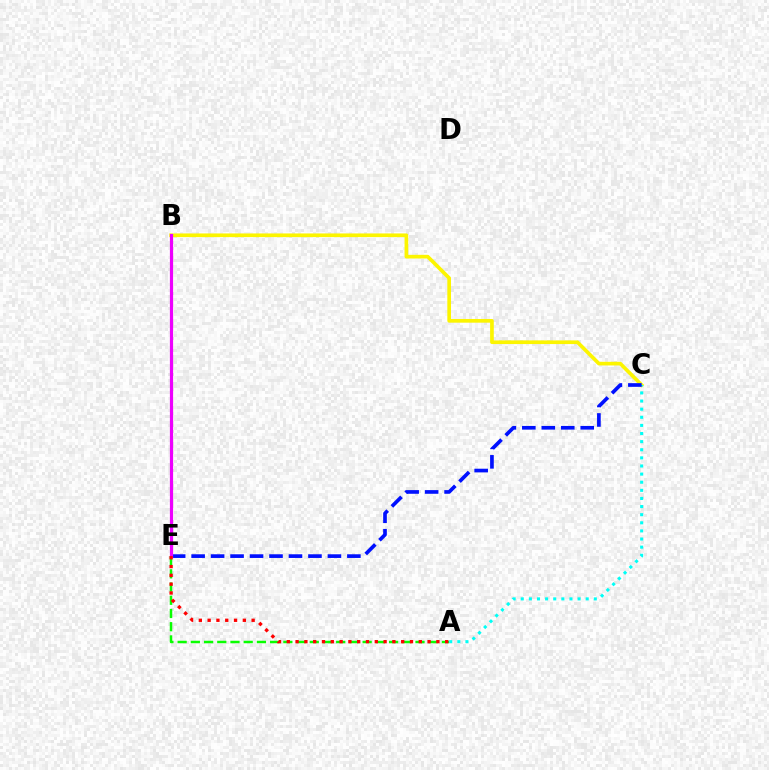{('A', 'E'): [{'color': '#08ff00', 'line_style': 'dashed', 'thickness': 1.8}, {'color': '#ff0000', 'line_style': 'dotted', 'thickness': 2.39}], ('B', 'C'): [{'color': '#fcf500', 'line_style': 'solid', 'thickness': 2.65}], ('A', 'C'): [{'color': '#00fff6', 'line_style': 'dotted', 'thickness': 2.21}], ('C', 'E'): [{'color': '#0010ff', 'line_style': 'dashed', 'thickness': 2.65}], ('B', 'E'): [{'color': '#ee00ff', 'line_style': 'solid', 'thickness': 2.3}]}